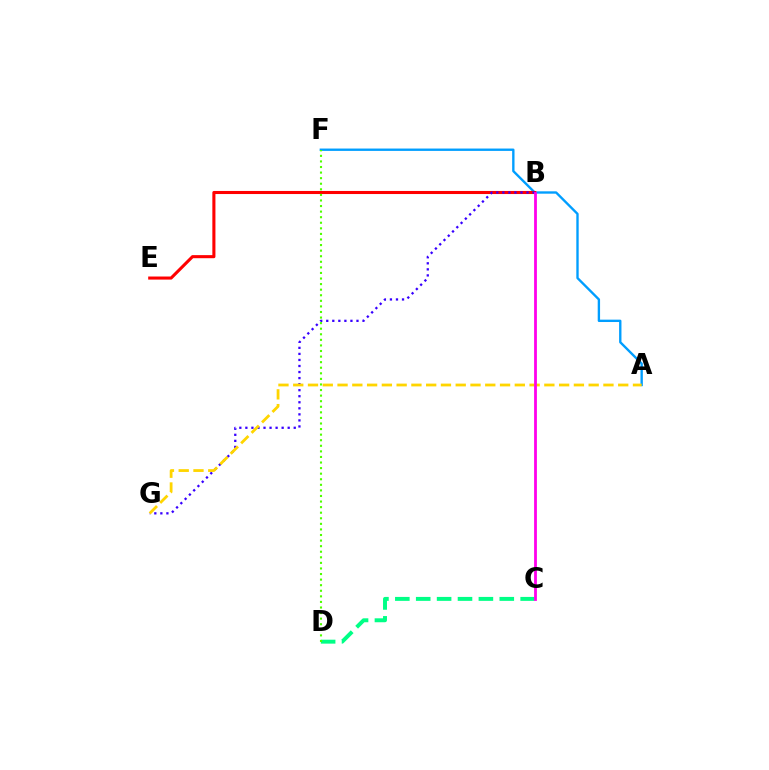{('A', 'F'): [{'color': '#009eff', 'line_style': 'solid', 'thickness': 1.7}], ('B', 'E'): [{'color': '#ff0000', 'line_style': 'solid', 'thickness': 2.22}], ('C', 'D'): [{'color': '#00ff86', 'line_style': 'dashed', 'thickness': 2.84}], ('B', 'G'): [{'color': '#3700ff', 'line_style': 'dotted', 'thickness': 1.64}], ('A', 'G'): [{'color': '#ffd500', 'line_style': 'dashed', 'thickness': 2.01}], ('B', 'C'): [{'color': '#ff00ed', 'line_style': 'solid', 'thickness': 2.01}], ('D', 'F'): [{'color': '#4fff00', 'line_style': 'dotted', 'thickness': 1.51}]}